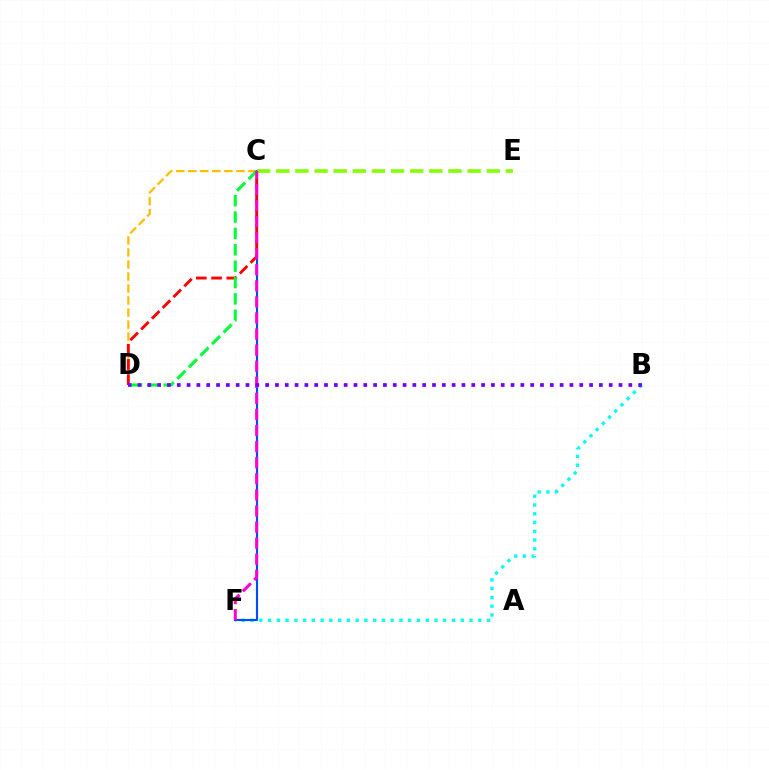{('C', 'D'): [{'color': '#ffbd00', 'line_style': 'dashed', 'thickness': 1.63}, {'color': '#ff0000', 'line_style': 'dashed', 'thickness': 2.07}, {'color': '#00ff39', 'line_style': 'dashed', 'thickness': 2.22}], ('B', 'F'): [{'color': '#00fff6', 'line_style': 'dotted', 'thickness': 2.38}], ('C', 'F'): [{'color': '#004bff', 'line_style': 'solid', 'thickness': 1.54}, {'color': '#ff00cf', 'line_style': 'dashed', 'thickness': 2.18}], ('C', 'E'): [{'color': '#84ff00', 'line_style': 'dashed', 'thickness': 2.6}], ('B', 'D'): [{'color': '#7200ff', 'line_style': 'dotted', 'thickness': 2.67}]}